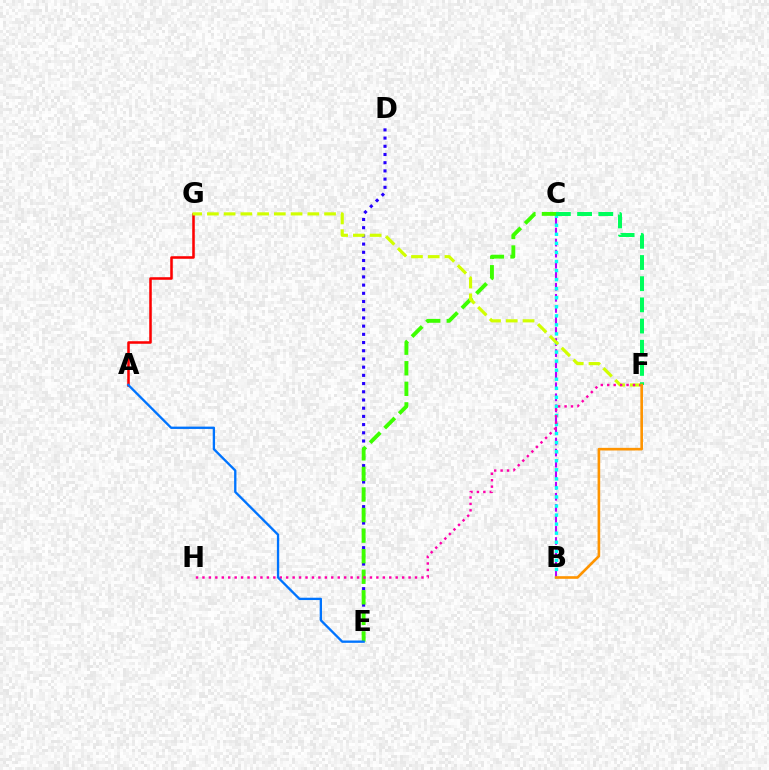{('B', 'C'): [{'color': '#b900ff', 'line_style': 'dashed', 'thickness': 1.5}, {'color': '#00fff6', 'line_style': 'dotted', 'thickness': 2.46}], ('D', 'E'): [{'color': '#2500ff', 'line_style': 'dotted', 'thickness': 2.23}], ('C', 'E'): [{'color': '#3dff00', 'line_style': 'dashed', 'thickness': 2.79}], ('A', 'G'): [{'color': '#ff0000', 'line_style': 'solid', 'thickness': 1.84}], ('F', 'G'): [{'color': '#d1ff00', 'line_style': 'dashed', 'thickness': 2.27}], ('F', 'H'): [{'color': '#ff00ac', 'line_style': 'dotted', 'thickness': 1.75}], ('A', 'E'): [{'color': '#0074ff', 'line_style': 'solid', 'thickness': 1.68}], ('C', 'F'): [{'color': '#00ff5c', 'line_style': 'dashed', 'thickness': 2.88}], ('B', 'F'): [{'color': '#ff9400', 'line_style': 'solid', 'thickness': 1.89}]}